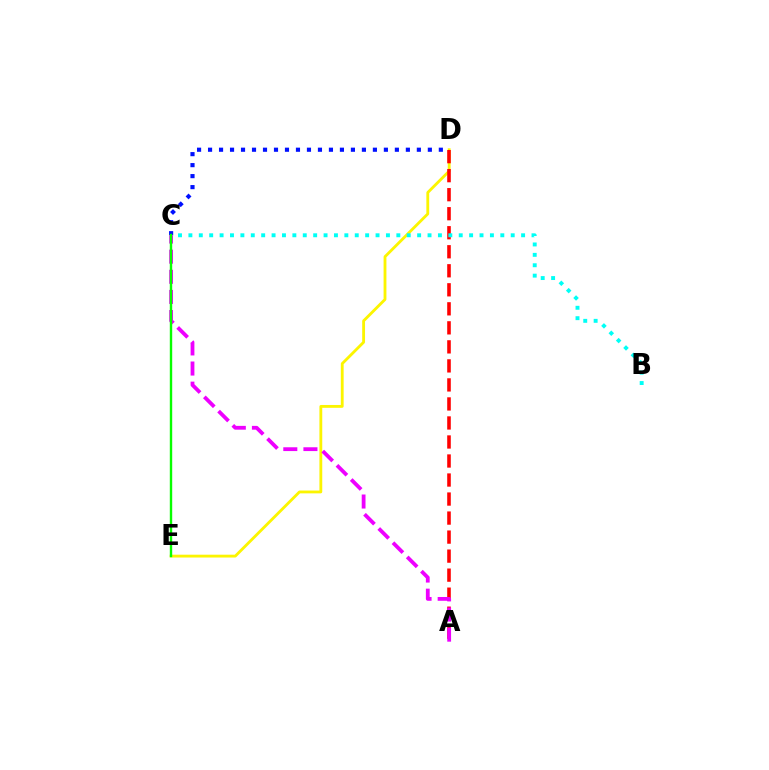{('D', 'E'): [{'color': '#fcf500', 'line_style': 'solid', 'thickness': 2.04}], ('A', 'D'): [{'color': '#ff0000', 'line_style': 'dashed', 'thickness': 2.58}], ('B', 'C'): [{'color': '#00fff6', 'line_style': 'dotted', 'thickness': 2.82}], ('C', 'D'): [{'color': '#0010ff', 'line_style': 'dotted', 'thickness': 2.99}], ('A', 'C'): [{'color': '#ee00ff', 'line_style': 'dashed', 'thickness': 2.73}], ('C', 'E'): [{'color': '#08ff00', 'line_style': 'solid', 'thickness': 1.73}]}